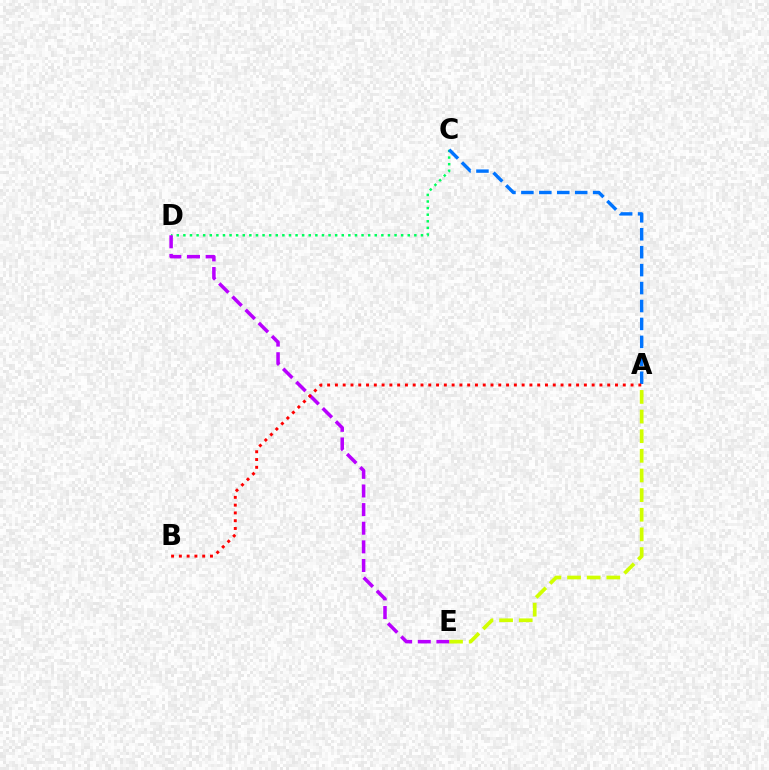{('C', 'D'): [{'color': '#00ff5c', 'line_style': 'dotted', 'thickness': 1.79}], ('A', 'E'): [{'color': '#d1ff00', 'line_style': 'dashed', 'thickness': 2.67}], ('A', 'C'): [{'color': '#0074ff', 'line_style': 'dashed', 'thickness': 2.44}], ('D', 'E'): [{'color': '#b900ff', 'line_style': 'dashed', 'thickness': 2.53}], ('A', 'B'): [{'color': '#ff0000', 'line_style': 'dotted', 'thickness': 2.11}]}